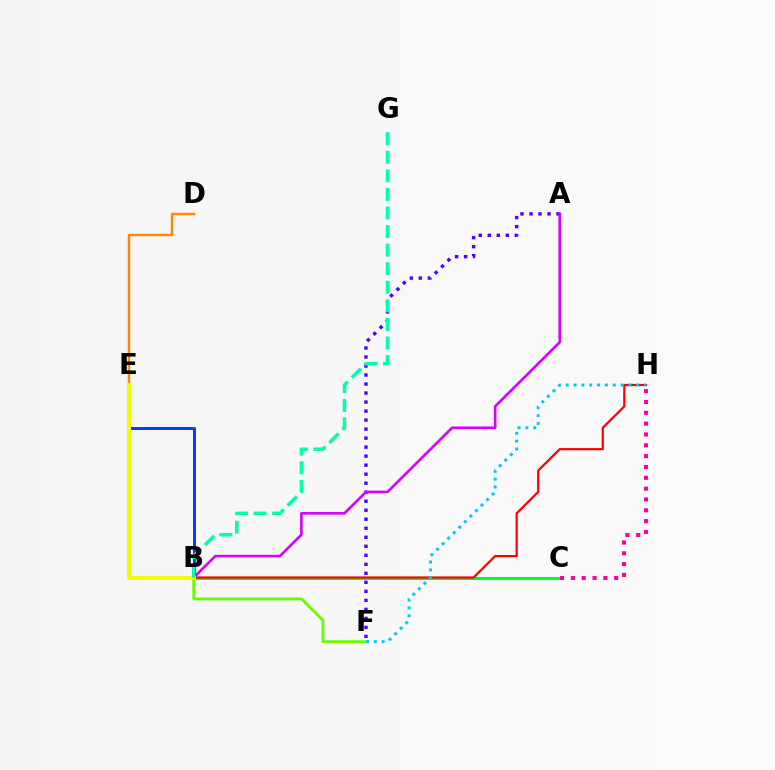{('A', 'F'): [{'color': '#4f00ff', 'line_style': 'dotted', 'thickness': 2.45}], ('B', 'C'): [{'color': '#00ff27', 'line_style': 'solid', 'thickness': 2.21}], ('D', 'E'): [{'color': '#ff8800', 'line_style': 'solid', 'thickness': 1.78}], ('B', 'E'): [{'color': '#003fff', 'line_style': 'solid', 'thickness': 2.16}, {'color': '#eeff00', 'line_style': 'solid', 'thickness': 2.93}], ('B', 'F'): [{'color': '#66ff00', 'line_style': 'solid', 'thickness': 2.02}], ('B', 'H'): [{'color': '#ff0000', 'line_style': 'solid', 'thickness': 1.59}], ('A', 'B'): [{'color': '#d600ff', 'line_style': 'solid', 'thickness': 1.88}], ('C', 'H'): [{'color': '#ff00a0', 'line_style': 'dotted', 'thickness': 2.94}], ('F', 'H'): [{'color': '#00c7ff', 'line_style': 'dotted', 'thickness': 2.13}], ('B', 'G'): [{'color': '#00ffaf', 'line_style': 'dashed', 'thickness': 2.52}]}